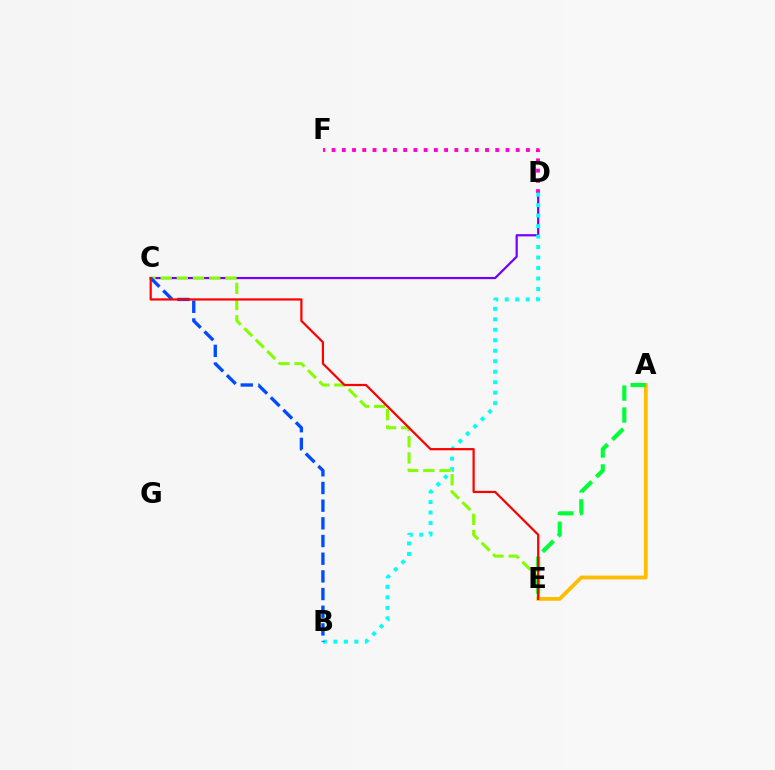{('A', 'E'): [{'color': '#ffbd00', 'line_style': 'solid', 'thickness': 2.72}, {'color': '#00ff39', 'line_style': 'dashed', 'thickness': 2.98}], ('C', 'D'): [{'color': '#7200ff', 'line_style': 'solid', 'thickness': 1.59}], ('D', 'F'): [{'color': '#ff00cf', 'line_style': 'dotted', 'thickness': 2.78}], ('B', 'D'): [{'color': '#00fff6', 'line_style': 'dotted', 'thickness': 2.85}], ('C', 'E'): [{'color': '#84ff00', 'line_style': 'dashed', 'thickness': 2.2}, {'color': '#ff0000', 'line_style': 'solid', 'thickness': 1.6}], ('B', 'C'): [{'color': '#004bff', 'line_style': 'dashed', 'thickness': 2.4}]}